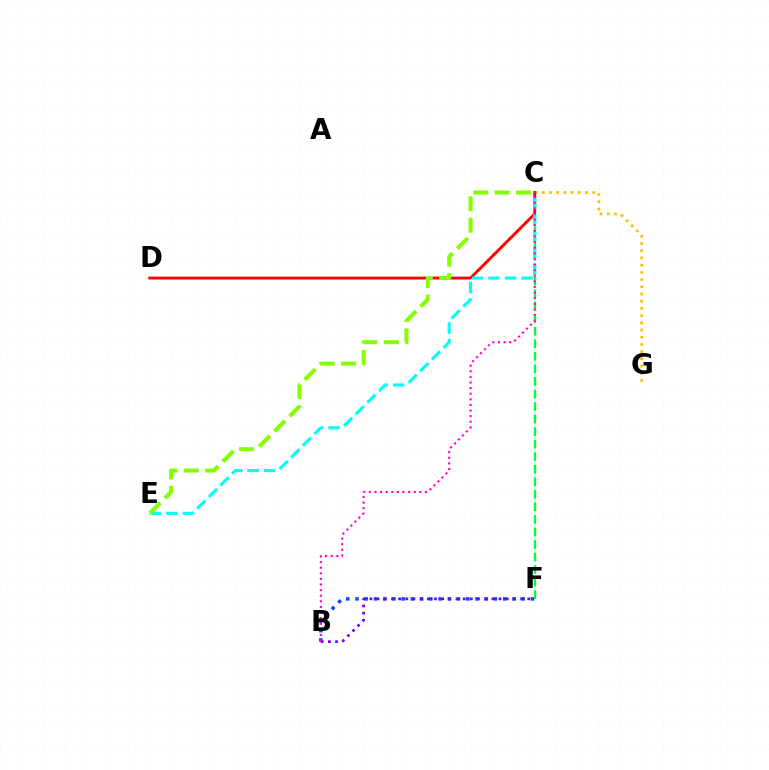{('B', 'F'): [{'color': '#004bff', 'line_style': 'dotted', 'thickness': 2.51}, {'color': '#7200ff', 'line_style': 'dotted', 'thickness': 1.95}], ('C', 'G'): [{'color': '#ffbd00', 'line_style': 'dotted', 'thickness': 1.96}], ('C', 'F'): [{'color': '#00ff39', 'line_style': 'dashed', 'thickness': 1.7}], ('C', 'D'): [{'color': '#ff0000', 'line_style': 'solid', 'thickness': 2.06}], ('C', 'E'): [{'color': '#00fff6', 'line_style': 'dashed', 'thickness': 2.24}, {'color': '#84ff00', 'line_style': 'dashed', 'thickness': 2.91}], ('B', 'C'): [{'color': '#ff00cf', 'line_style': 'dotted', 'thickness': 1.52}]}